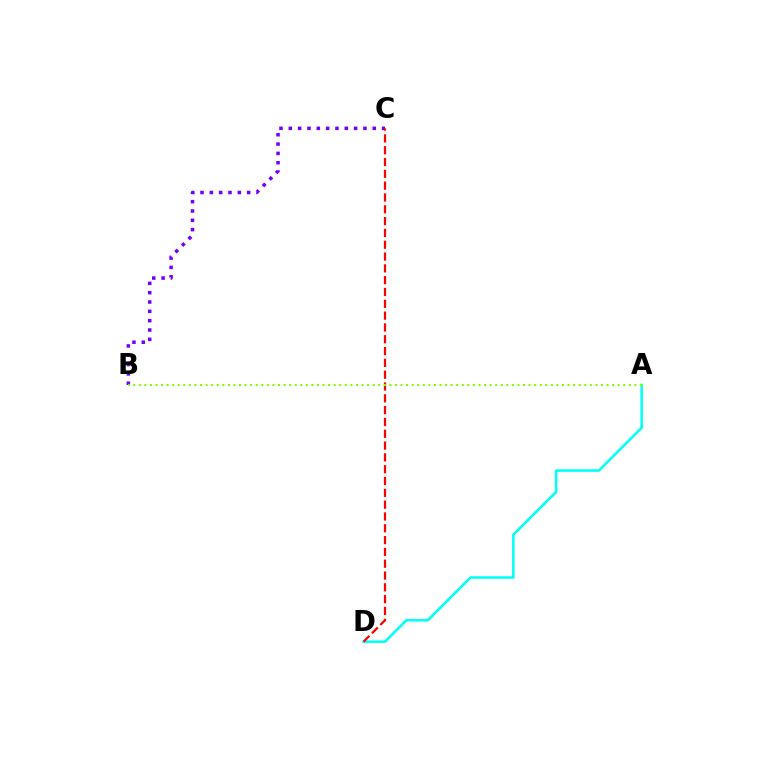{('A', 'D'): [{'color': '#00fff6', 'line_style': 'solid', 'thickness': 1.83}], ('B', 'C'): [{'color': '#7200ff', 'line_style': 'dotted', 'thickness': 2.53}], ('C', 'D'): [{'color': '#ff0000', 'line_style': 'dashed', 'thickness': 1.6}], ('A', 'B'): [{'color': '#84ff00', 'line_style': 'dotted', 'thickness': 1.51}]}